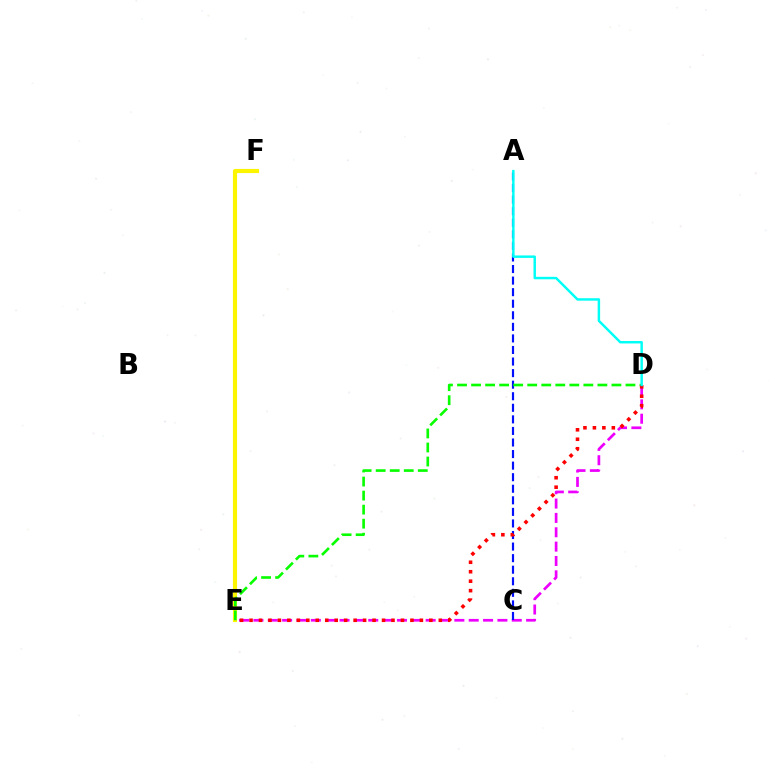{('E', 'F'): [{'color': '#fcf500', 'line_style': 'solid', 'thickness': 2.96}], ('D', 'E'): [{'color': '#ee00ff', 'line_style': 'dashed', 'thickness': 1.95}, {'color': '#08ff00', 'line_style': 'dashed', 'thickness': 1.91}, {'color': '#ff0000', 'line_style': 'dotted', 'thickness': 2.57}], ('A', 'C'): [{'color': '#0010ff', 'line_style': 'dashed', 'thickness': 1.57}], ('A', 'D'): [{'color': '#00fff6', 'line_style': 'solid', 'thickness': 1.77}]}